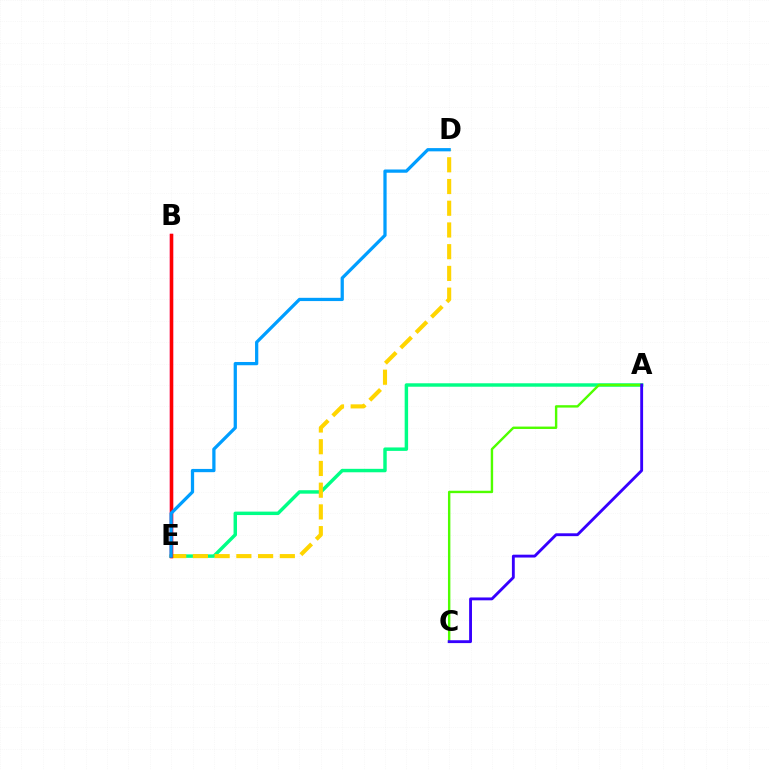{('A', 'E'): [{'color': '#00ff86', 'line_style': 'solid', 'thickness': 2.48}], ('B', 'E'): [{'color': '#ff00ed', 'line_style': 'solid', 'thickness': 2.34}, {'color': '#ff0000', 'line_style': 'solid', 'thickness': 2.5}], ('A', 'C'): [{'color': '#4fff00', 'line_style': 'solid', 'thickness': 1.73}, {'color': '#3700ff', 'line_style': 'solid', 'thickness': 2.06}], ('D', 'E'): [{'color': '#ffd500', 'line_style': 'dashed', 'thickness': 2.95}, {'color': '#009eff', 'line_style': 'solid', 'thickness': 2.34}]}